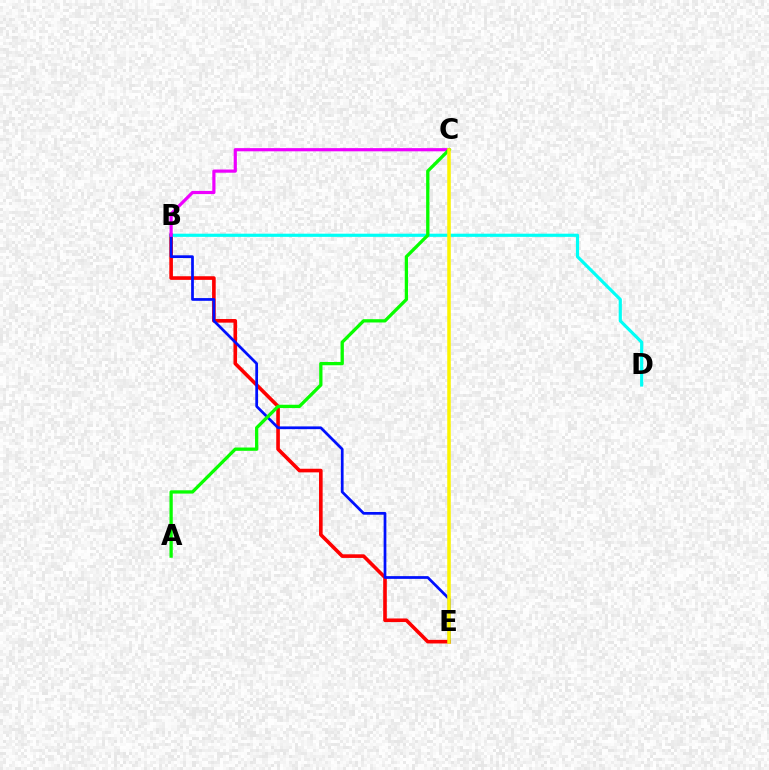{('B', 'E'): [{'color': '#ff0000', 'line_style': 'solid', 'thickness': 2.61}, {'color': '#0010ff', 'line_style': 'solid', 'thickness': 1.97}], ('B', 'D'): [{'color': '#00fff6', 'line_style': 'solid', 'thickness': 2.28}], ('B', 'C'): [{'color': '#ee00ff', 'line_style': 'solid', 'thickness': 2.29}], ('A', 'C'): [{'color': '#08ff00', 'line_style': 'solid', 'thickness': 2.36}], ('C', 'E'): [{'color': '#fcf500', 'line_style': 'solid', 'thickness': 2.54}]}